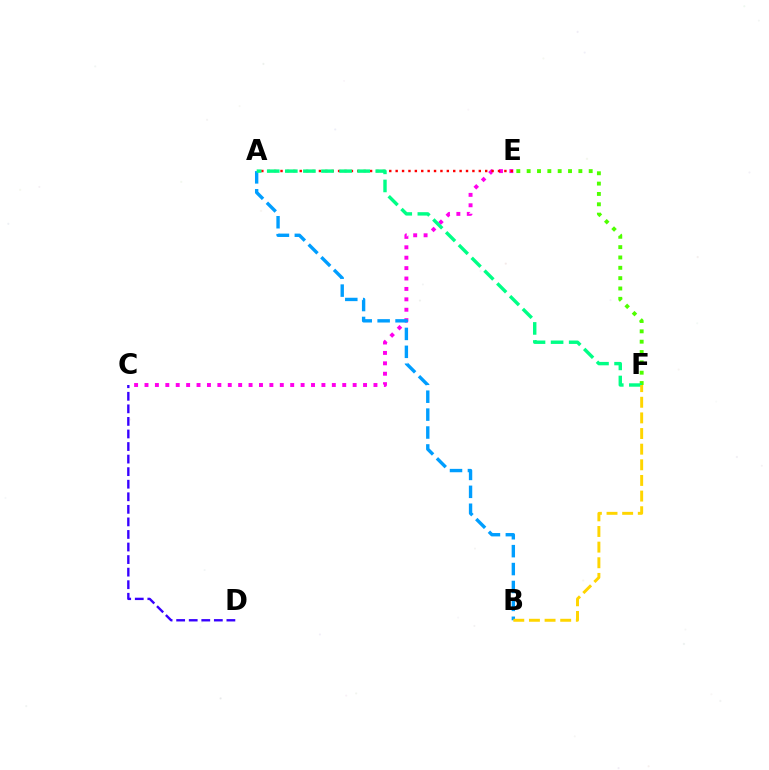{('C', 'D'): [{'color': '#3700ff', 'line_style': 'dashed', 'thickness': 1.71}], ('E', 'F'): [{'color': '#4fff00', 'line_style': 'dotted', 'thickness': 2.81}], ('C', 'E'): [{'color': '#ff00ed', 'line_style': 'dotted', 'thickness': 2.83}], ('A', 'E'): [{'color': '#ff0000', 'line_style': 'dotted', 'thickness': 1.74}], ('A', 'B'): [{'color': '#009eff', 'line_style': 'dashed', 'thickness': 2.43}], ('A', 'F'): [{'color': '#00ff86', 'line_style': 'dashed', 'thickness': 2.46}], ('B', 'F'): [{'color': '#ffd500', 'line_style': 'dashed', 'thickness': 2.12}]}